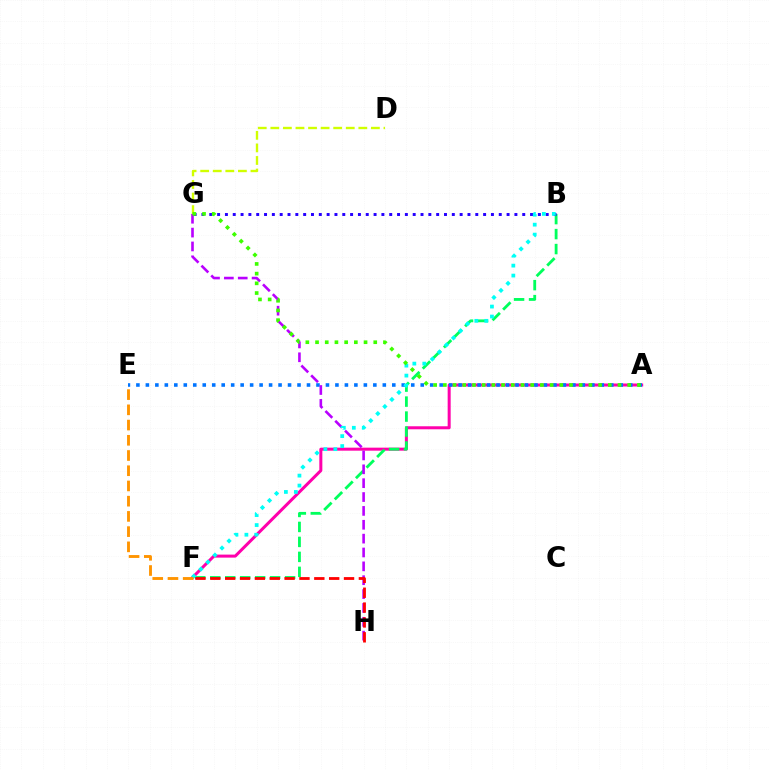{('A', 'F'): [{'color': '#ff00ac', 'line_style': 'solid', 'thickness': 2.17}], ('B', 'F'): [{'color': '#00ff5c', 'line_style': 'dashed', 'thickness': 2.03}, {'color': '#00fff6', 'line_style': 'dotted', 'thickness': 2.71}], ('A', 'E'): [{'color': '#0074ff', 'line_style': 'dotted', 'thickness': 2.58}], ('G', 'H'): [{'color': '#b900ff', 'line_style': 'dashed', 'thickness': 1.88}], ('D', 'G'): [{'color': '#d1ff00', 'line_style': 'dashed', 'thickness': 1.71}], ('B', 'G'): [{'color': '#2500ff', 'line_style': 'dotted', 'thickness': 2.13}], ('A', 'G'): [{'color': '#3dff00', 'line_style': 'dotted', 'thickness': 2.64}], ('F', 'H'): [{'color': '#ff0000', 'line_style': 'dashed', 'thickness': 2.02}], ('E', 'F'): [{'color': '#ff9400', 'line_style': 'dashed', 'thickness': 2.07}]}